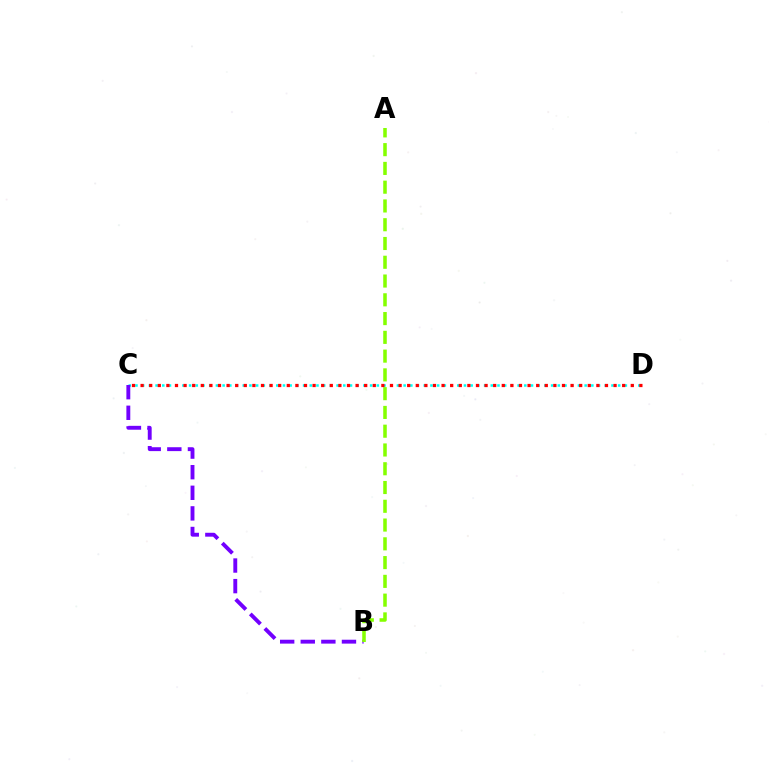{('C', 'D'): [{'color': '#00fff6', 'line_style': 'dotted', 'thickness': 1.82}, {'color': '#ff0000', 'line_style': 'dotted', 'thickness': 2.34}], ('B', 'C'): [{'color': '#7200ff', 'line_style': 'dashed', 'thickness': 2.8}], ('A', 'B'): [{'color': '#84ff00', 'line_style': 'dashed', 'thickness': 2.55}]}